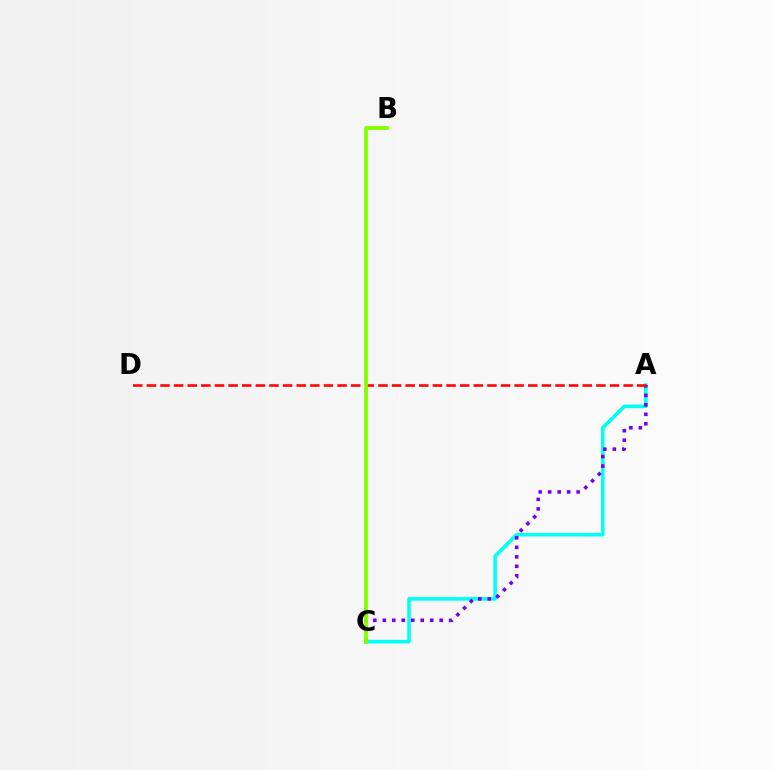{('A', 'C'): [{'color': '#00fff6', 'line_style': 'solid', 'thickness': 2.57}, {'color': '#7200ff', 'line_style': 'dotted', 'thickness': 2.58}], ('A', 'D'): [{'color': '#ff0000', 'line_style': 'dashed', 'thickness': 1.85}], ('B', 'C'): [{'color': '#84ff00', 'line_style': 'solid', 'thickness': 2.76}]}